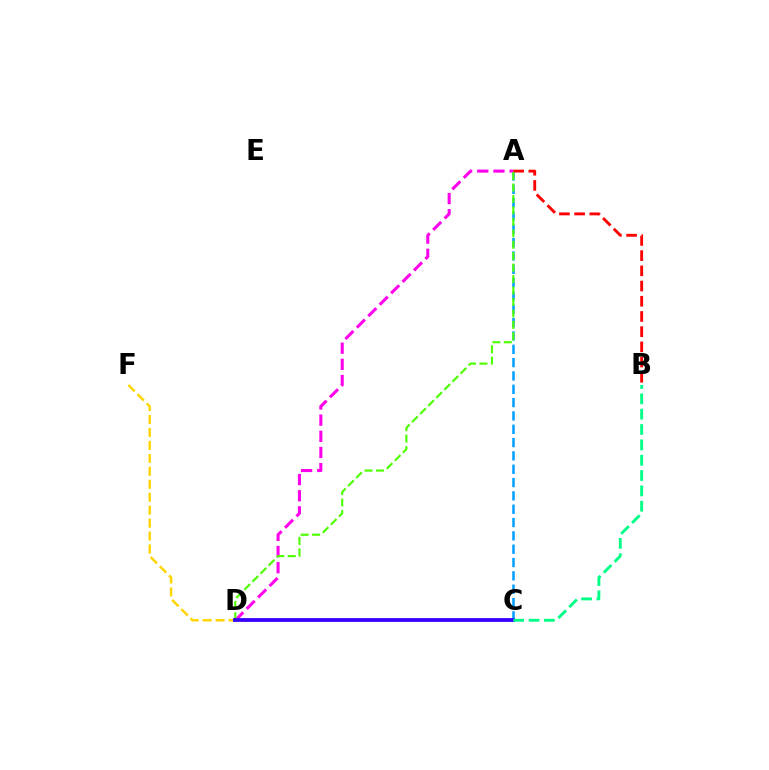{('A', 'C'): [{'color': '#009eff', 'line_style': 'dashed', 'thickness': 1.81}], ('A', 'D'): [{'color': '#ff00ed', 'line_style': 'dashed', 'thickness': 2.2}, {'color': '#4fff00', 'line_style': 'dashed', 'thickness': 1.55}], ('A', 'B'): [{'color': '#ff0000', 'line_style': 'dashed', 'thickness': 2.07}], ('D', 'F'): [{'color': '#ffd500', 'line_style': 'dashed', 'thickness': 1.76}], ('C', 'D'): [{'color': '#3700ff', 'line_style': 'solid', 'thickness': 2.73}], ('B', 'C'): [{'color': '#00ff86', 'line_style': 'dashed', 'thickness': 2.08}]}